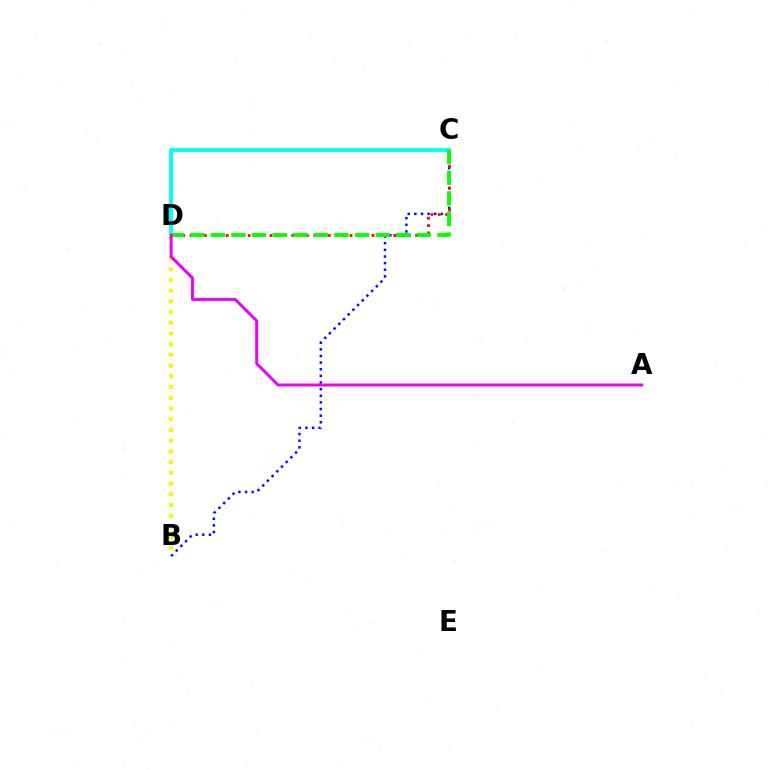{('C', 'D'): [{'color': '#00fff6', 'line_style': 'solid', 'thickness': 2.76}, {'color': '#ff0000', 'line_style': 'dotted', 'thickness': 1.98}, {'color': '#08ff00', 'line_style': 'dashed', 'thickness': 2.8}], ('B', 'D'): [{'color': '#fcf500', 'line_style': 'dotted', 'thickness': 2.91}], ('B', 'C'): [{'color': '#0010ff', 'line_style': 'dotted', 'thickness': 1.8}], ('A', 'D'): [{'color': '#ee00ff', 'line_style': 'solid', 'thickness': 2.13}]}